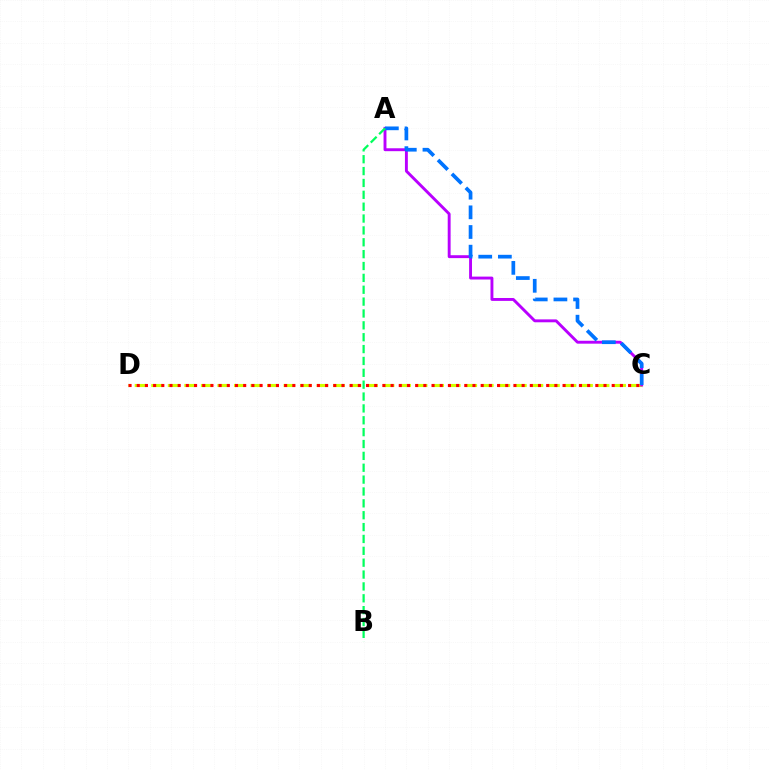{('C', 'D'): [{'color': '#d1ff00', 'line_style': 'dashed', 'thickness': 2.25}, {'color': '#ff0000', 'line_style': 'dotted', 'thickness': 2.23}], ('A', 'C'): [{'color': '#b900ff', 'line_style': 'solid', 'thickness': 2.09}, {'color': '#0074ff', 'line_style': 'dashed', 'thickness': 2.67}], ('A', 'B'): [{'color': '#00ff5c', 'line_style': 'dashed', 'thickness': 1.61}]}